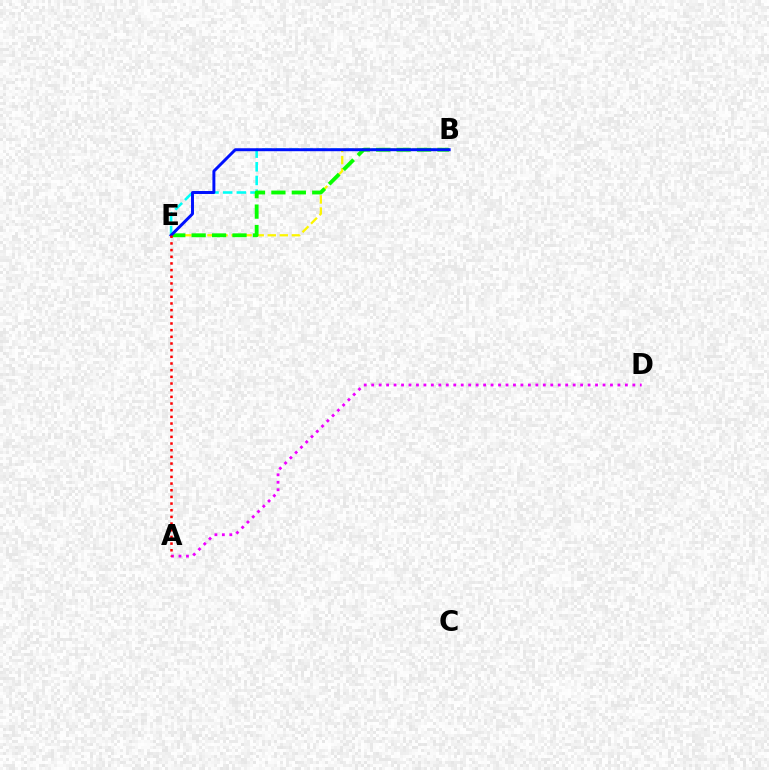{('B', 'E'): [{'color': '#00fff6', 'line_style': 'dashed', 'thickness': 1.86}, {'color': '#fcf500', 'line_style': 'dashed', 'thickness': 1.64}, {'color': '#08ff00', 'line_style': 'dashed', 'thickness': 2.77}, {'color': '#0010ff', 'line_style': 'solid', 'thickness': 2.12}], ('A', 'D'): [{'color': '#ee00ff', 'line_style': 'dotted', 'thickness': 2.03}], ('A', 'E'): [{'color': '#ff0000', 'line_style': 'dotted', 'thickness': 1.81}]}